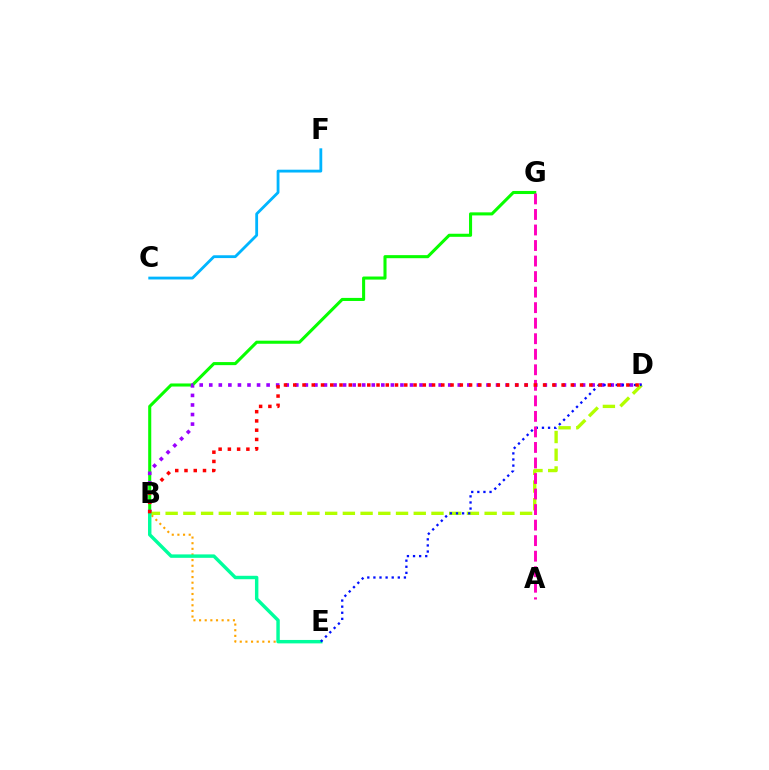{('B', 'E'): [{'color': '#ffa500', 'line_style': 'dotted', 'thickness': 1.53}, {'color': '#00ff9d', 'line_style': 'solid', 'thickness': 2.47}], ('B', 'G'): [{'color': '#08ff00', 'line_style': 'solid', 'thickness': 2.21}], ('C', 'F'): [{'color': '#00b5ff', 'line_style': 'solid', 'thickness': 2.03}], ('B', 'D'): [{'color': '#9b00ff', 'line_style': 'dotted', 'thickness': 2.6}, {'color': '#b3ff00', 'line_style': 'dashed', 'thickness': 2.41}, {'color': '#ff0000', 'line_style': 'dotted', 'thickness': 2.51}], ('D', 'E'): [{'color': '#0010ff', 'line_style': 'dotted', 'thickness': 1.66}], ('A', 'G'): [{'color': '#ff00bd', 'line_style': 'dashed', 'thickness': 2.11}]}